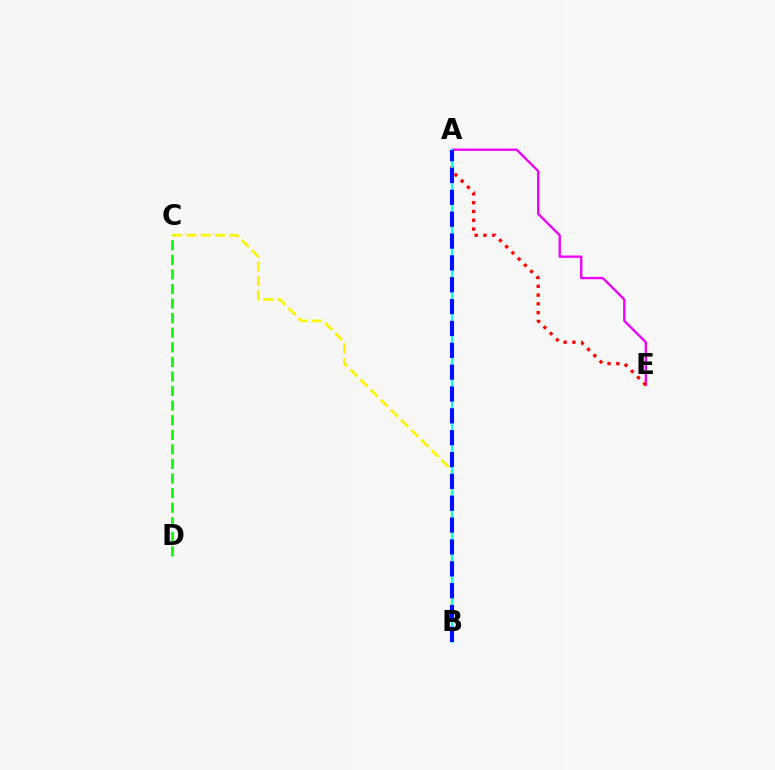{('A', 'E'): [{'color': '#ee00ff', 'line_style': 'solid', 'thickness': 1.69}, {'color': '#ff0000', 'line_style': 'dotted', 'thickness': 2.39}], ('B', 'C'): [{'color': '#fcf500', 'line_style': 'dashed', 'thickness': 1.94}], ('A', 'B'): [{'color': '#00fff6', 'line_style': 'solid', 'thickness': 1.63}, {'color': '#0010ff', 'line_style': 'dashed', 'thickness': 2.97}], ('C', 'D'): [{'color': '#08ff00', 'line_style': 'dashed', 'thickness': 1.98}]}